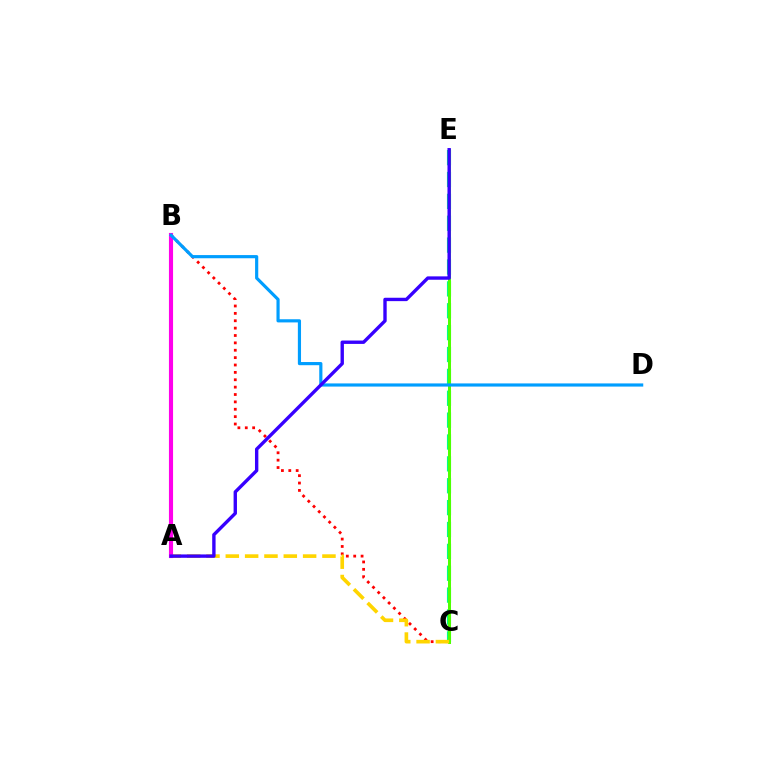{('B', 'C'): [{'color': '#ff0000', 'line_style': 'dotted', 'thickness': 2.0}], ('C', 'E'): [{'color': '#00ff86', 'line_style': 'dashed', 'thickness': 2.97}, {'color': '#4fff00', 'line_style': 'solid', 'thickness': 2.17}], ('A', 'C'): [{'color': '#ffd500', 'line_style': 'dashed', 'thickness': 2.63}], ('A', 'B'): [{'color': '#ff00ed', 'line_style': 'solid', 'thickness': 2.97}], ('B', 'D'): [{'color': '#009eff', 'line_style': 'solid', 'thickness': 2.28}], ('A', 'E'): [{'color': '#3700ff', 'line_style': 'solid', 'thickness': 2.43}]}